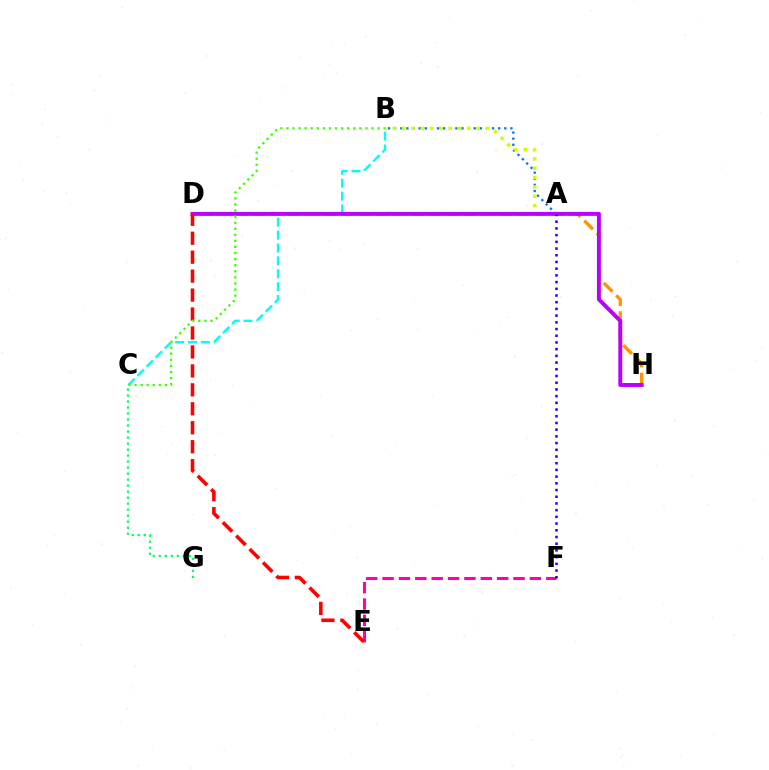{('D', 'H'): [{'color': '#ff9400', 'line_style': 'dashed', 'thickness': 2.39}, {'color': '#b900ff', 'line_style': 'solid', 'thickness': 2.83}], ('A', 'B'): [{'color': '#0074ff', 'line_style': 'dotted', 'thickness': 1.66}, {'color': '#d1ff00', 'line_style': 'dotted', 'thickness': 2.53}], ('B', 'C'): [{'color': '#00fff6', 'line_style': 'dashed', 'thickness': 1.75}, {'color': '#3dff00', 'line_style': 'dotted', 'thickness': 1.65}], ('C', 'G'): [{'color': '#00ff5c', 'line_style': 'dotted', 'thickness': 1.63}], ('E', 'F'): [{'color': '#ff00ac', 'line_style': 'dashed', 'thickness': 2.22}], ('D', 'E'): [{'color': '#ff0000', 'line_style': 'dashed', 'thickness': 2.57}], ('A', 'F'): [{'color': '#2500ff', 'line_style': 'dotted', 'thickness': 1.82}]}